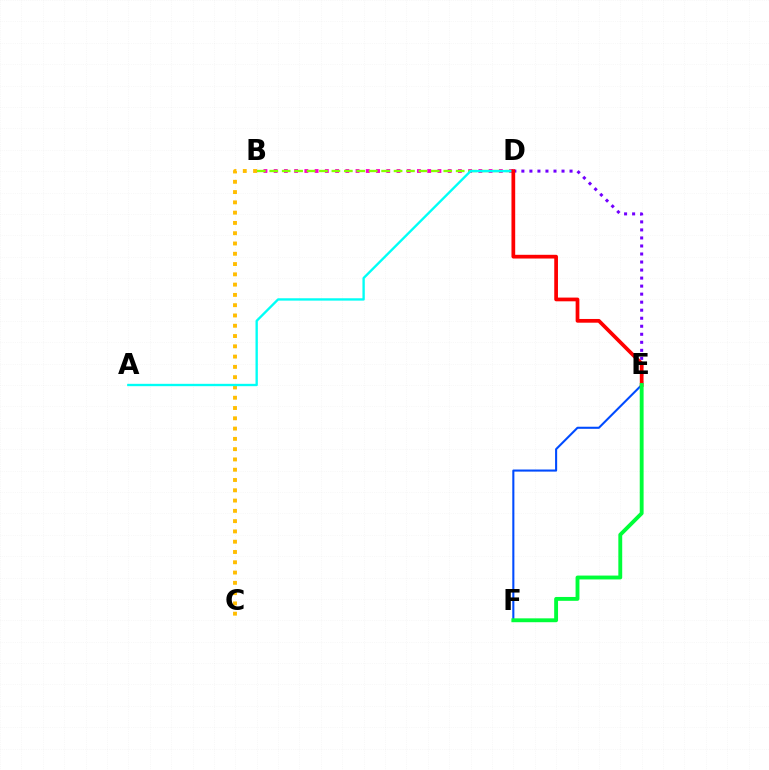{('B', 'D'): [{'color': '#ff00cf', 'line_style': 'dotted', 'thickness': 2.78}, {'color': '#84ff00', 'line_style': 'dashed', 'thickness': 1.69}], ('B', 'C'): [{'color': '#ffbd00', 'line_style': 'dotted', 'thickness': 2.79}], ('A', 'D'): [{'color': '#00fff6', 'line_style': 'solid', 'thickness': 1.69}], ('D', 'E'): [{'color': '#7200ff', 'line_style': 'dotted', 'thickness': 2.18}, {'color': '#ff0000', 'line_style': 'solid', 'thickness': 2.68}], ('E', 'F'): [{'color': '#004bff', 'line_style': 'solid', 'thickness': 1.5}, {'color': '#00ff39', 'line_style': 'solid', 'thickness': 2.78}]}